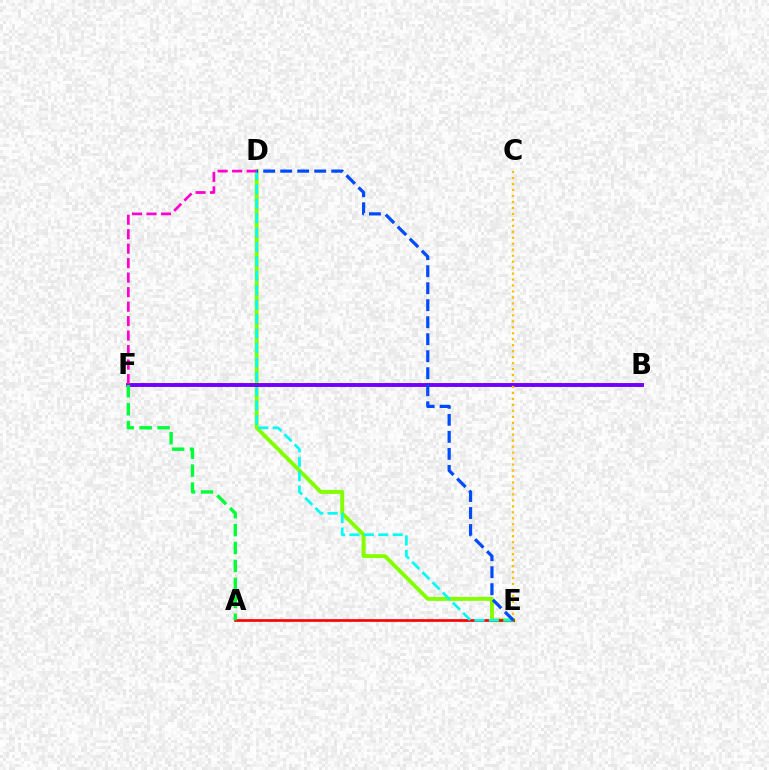{('D', 'E'): [{'color': '#84ff00', 'line_style': 'solid', 'thickness': 2.83}, {'color': '#00fff6', 'line_style': 'dashed', 'thickness': 1.96}, {'color': '#004bff', 'line_style': 'dashed', 'thickness': 2.31}], ('A', 'E'): [{'color': '#ff0000', 'line_style': 'solid', 'thickness': 1.94}], ('B', 'F'): [{'color': '#7200ff', 'line_style': 'solid', 'thickness': 2.81}], ('C', 'E'): [{'color': '#ffbd00', 'line_style': 'dotted', 'thickness': 1.62}], ('D', 'F'): [{'color': '#ff00cf', 'line_style': 'dashed', 'thickness': 1.97}], ('A', 'F'): [{'color': '#00ff39', 'line_style': 'dashed', 'thickness': 2.44}]}